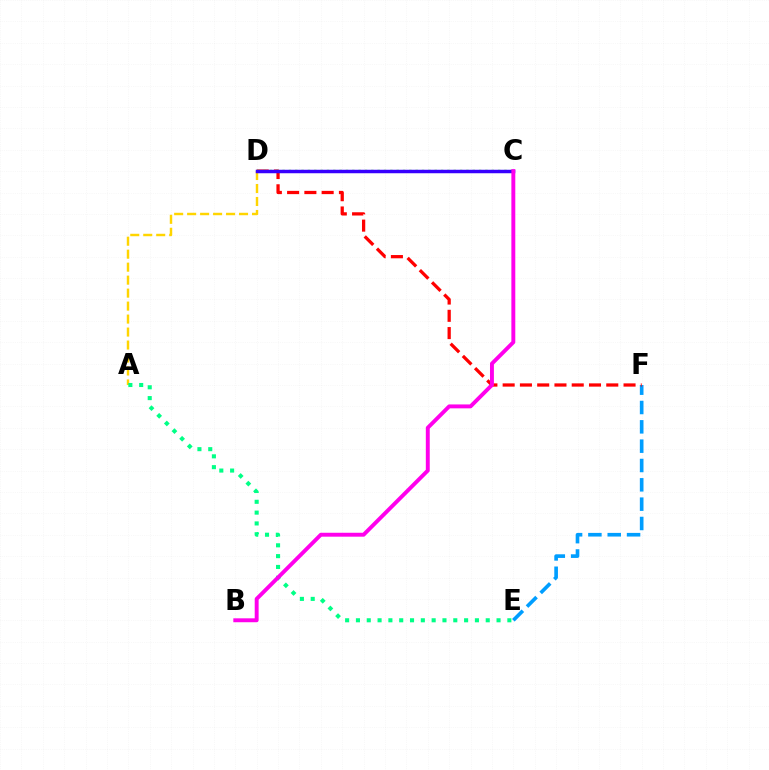{('A', 'D'): [{'color': '#ffd500', 'line_style': 'dashed', 'thickness': 1.76}], ('E', 'F'): [{'color': '#009eff', 'line_style': 'dashed', 'thickness': 2.63}], ('D', 'F'): [{'color': '#ff0000', 'line_style': 'dashed', 'thickness': 2.35}], ('A', 'E'): [{'color': '#00ff86', 'line_style': 'dotted', 'thickness': 2.94}], ('C', 'D'): [{'color': '#4fff00', 'line_style': 'dotted', 'thickness': 1.72}, {'color': '#3700ff', 'line_style': 'solid', 'thickness': 2.51}], ('B', 'C'): [{'color': '#ff00ed', 'line_style': 'solid', 'thickness': 2.82}]}